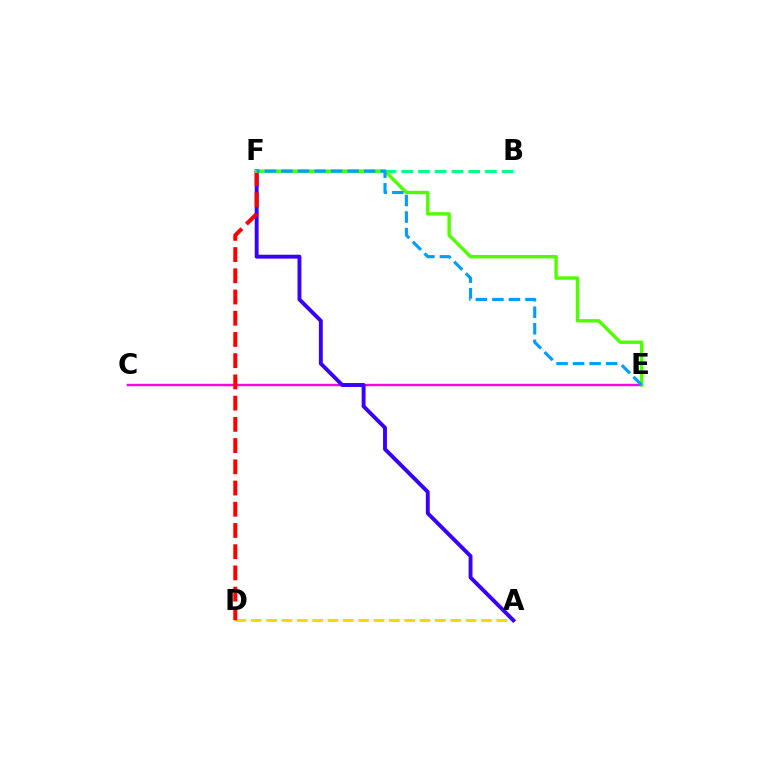{('B', 'F'): [{'color': '#00ff86', 'line_style': 'dashed', 'thickness': 2.27}], ('A', 'D'): [{'color': '#ffd500', 'line_style': 'dashed', 'thickness': 2.09}], ('C', 'E'): [{'color': '#ff00ed', 'line_style': 'solid', 'thickness': 1.74}], ('A', 'F'): [{'color': '#3700ff', 'line_style': 'solid', 'thickness': 2.8}], ('D', 'F'): [{'color': '#ff0000', 'line_style': 'dashed', 'thickness': 2.88}], ('E', 'F'): [{'color': '#4fff00', 'line_style': 'solid', 'thickness': 2.44}, {'color': '#009eff', 'line_style': 'dashed', 'thickness': 2.25}]}